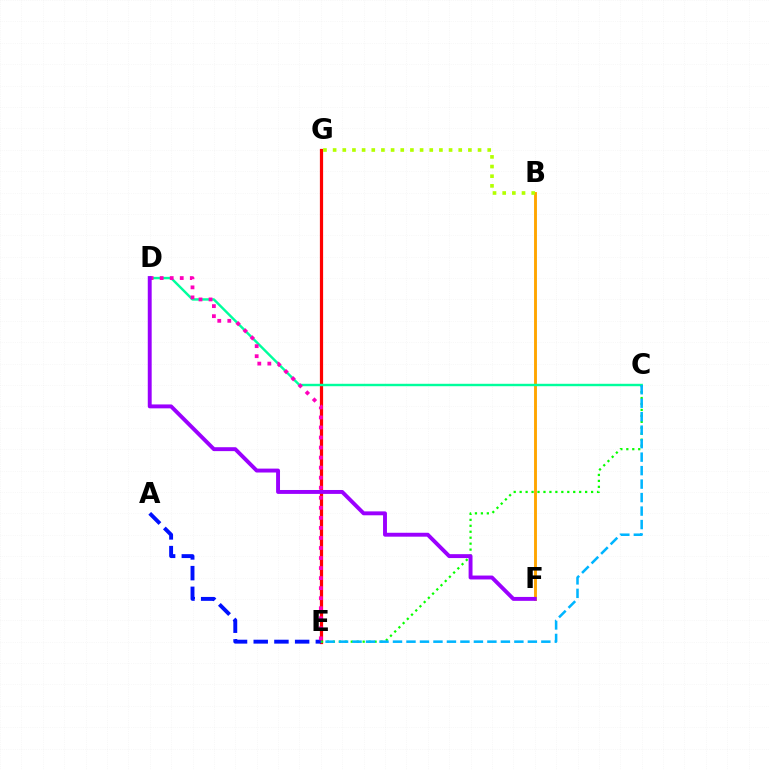{('B', 'F'): [{'color': '#ffa500', 'line_style': 'solid', 'thickness': 2.08}], ('E', 'G'): [{'color': '#ff0000', 'line_style': 'solid', 'thickness': 2.32}], ('A', 'E'): [{'color': '#0010ff', 'line_style': 'dashed', 'thickness': 2.81}], ('C', 'D'): [{'color': '#00ff9d', 'line_style': 'solid', 'thickness': 1.74}], ('C', 'E'): [{'color': '#08ff00', 'line_style': 'dotted', 'thickness': 1.62}, {'color': '#00b5ff', 'line_style': 'dashed', 'thickness': 1.83}], ('B', 'G'): [{'color': '#b3ff00', 'line_style': 'dotted', 'thickness': 2.63}], ('D', 'E'): [{'color': '#ff00bd', 'line_style': 'dotted', 'thickness': 2.73}], ('D', 'F'): [{'color': '#9b00ff', 'line_style': 'solid', 'thickness': 2.81}]}